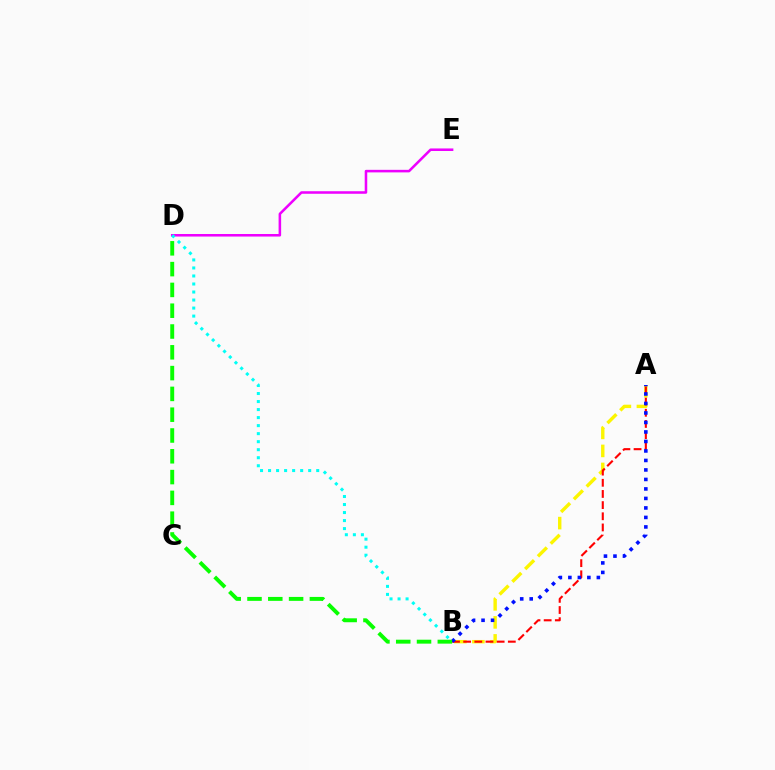{('D', 'E'): [{'color': '#ee00ff', 'line_style': 'solid', 'thickness': 1.83}], ('A', 'B'): [{'color': '#fcf500', 'line_style': 'dashed', 'thickness': 2.45}, {'color': '#ff0000', 'line_style': 'dashed', 'thickness': 1.52}, {'color': '#0010ff', 'line_style': 'dotted', 'thickness': 2.58}], ('B', 'D'): [{'color': '#00fff6', 'line_style': 'dotted', 'thickness': 2.18}, {'color': '#08ff00', 'line_style': 'dashed', 'thickness': 2.83}]}